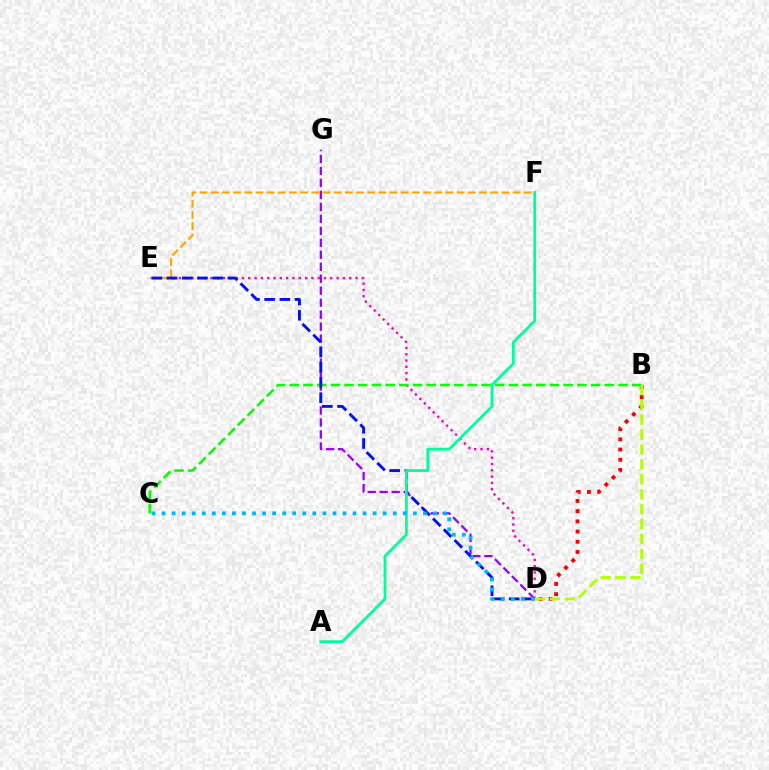{('D', 'G'): [{'color': '#9b00ff', 'line_style': 'dashed', 'thickness': 1.63}], ('B', 'D'): [{'color': '#ff0000', 'line_style': 'dotted', 'thickness': 2.77}, {'color': '#b3ff00', 'line_style': 'dashed', 'thickness': 2.03}], ('D', 'E'): [{'color': '#ff00bd', 'line_style': 'dotted', 'thickness': 1.71}, {'color': '#0010ff', 'line_style': 'dashed', 'thickness': 2.07}], ('E', 'F'): [{'color': '#ffa500', 'line_style': 'dashed', 'thickness': 1.52}], ('B', 'C'): [{'color': '#08ff00', 'line_style': 'dashed', 'thickness': 1.86}], ('A', 'F'): [{'color': '#00ff9d', 'line_style': 'solid', 'thickness': 2.02}], ('C', 'D'): [{'color': '#00b5ff', 'line_style': 'dotted', 'thickness': 2.73}]}